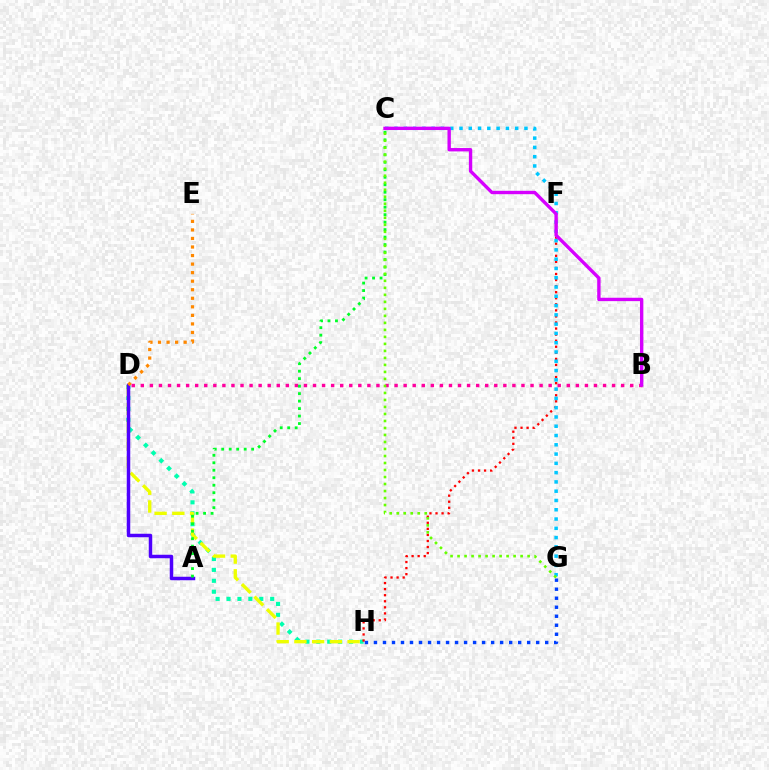{('D', 'H'): [{'color': '#00ffaf', 'line_style': 'dotted', 'thickness': 2.97}, {'color': '#eeff00', 'line_style': 'dashed', 'thickness': 2.41}], ('F', 'H'): [{'color': '#ff0000', 'line_style': 'dotted', 'thickness': 1.65}], ('B', 'D'): [{'color': '#ff00a0', 'line_style': 'dotted', 'thickness': 2.46}], ('C', 'G'): [{'color': '#00c7ff', 'line_style': 'dotted', 'thickness': 2.52}, {'color': '#66ff00', 'line_style': 'dotted', 'thickness': 1.9}], ('A', 'D'): [{'color': '#4f00ff', 'line_style': 'solid', 'thickness': 2.52}], ('A', 'C'): [{'color': '#00ff27', 'line_style': 'dotted', 'thickness': 2.03}], ('B', 'C'): [{'color': '#d600ff', 'line_style': 'solid', 'thickness': 2.43}], ('G', 'H'): [{'color': '#003fff', 'line_style': 'dotted', 'thickness': 2.45}], ('D', 'E'): [{'color': '#ff8800', 'line_style': 'dotted', 'thickness': 2.32}]}